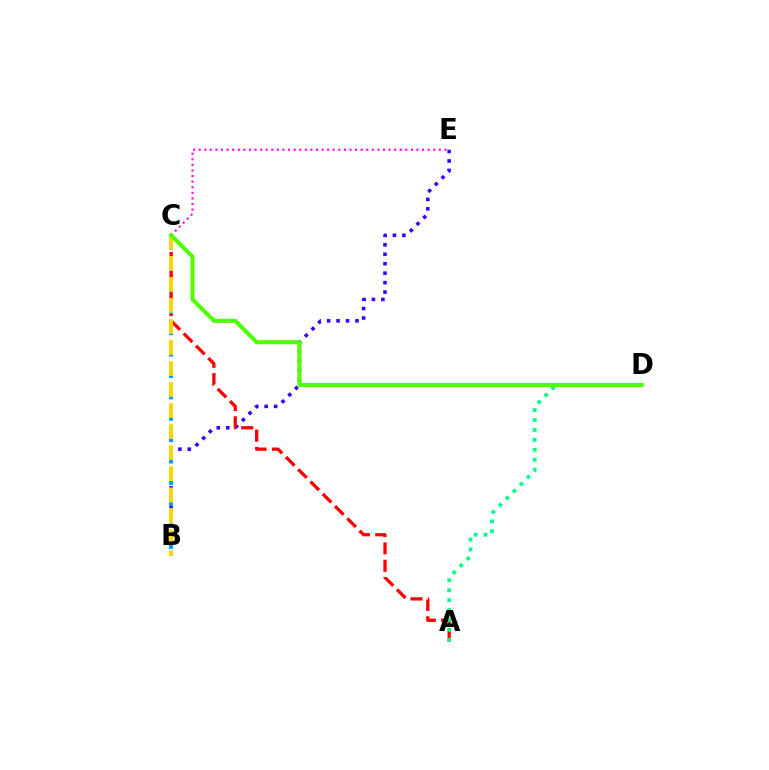{('B', 'E'): [{'color': '#3700ff', 'line_style': 'dotted', 'thickness': 2.57}], ('A', 'C'): [{'color': '#ff0000', 'line_style': 'dashed', 'thickness': 2.36}], ('B', 'C'): [{'color': '#009eff', 'line_style': 'dotted', 'thickness': 2.9}, {'color': '#ffd500', 'line_style': 'dashed', 'thickness': 2.86}], ('A', 'D'): [{'color': '#00ff86', 'line_style': 'dotted', 'thickness': 2.69}], ('C', 'E'): [{'color': '#ff00ed', 'line_style': 'dotted', 'thickness': 1.52}], ('C', 'D'): [{'color': '#4fff00', 'line_style': 'solid', 'thickness': 2.93}]}